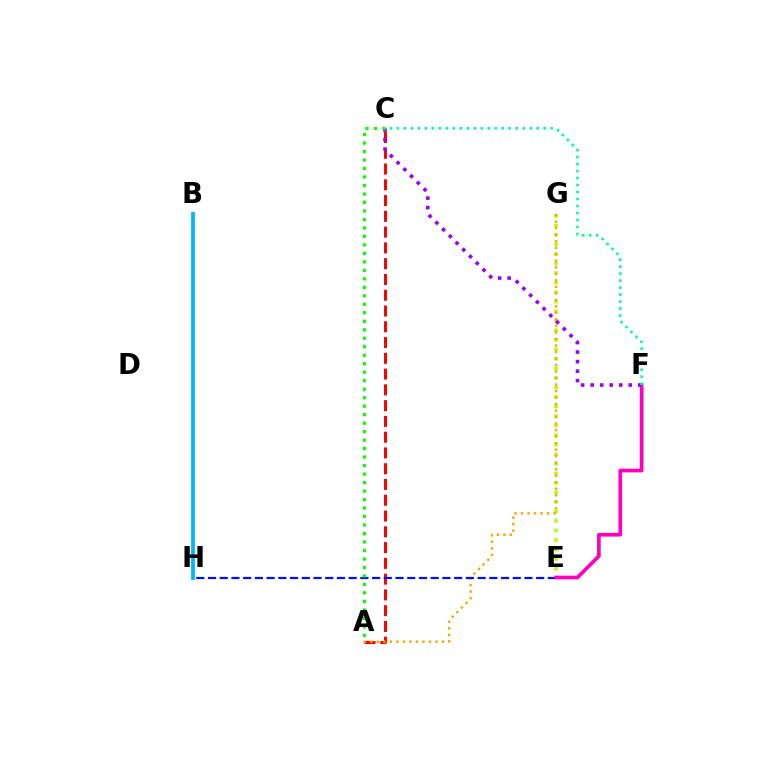{('E', 'G'): [{'color': '#b3ff00', 'line_style': 'dotted', 'thickness': 2.59}], ('A', 'C'): [{'color': '#ff0000', 'line_style': 'dashed', 'thickness': 2.14}, {'color': '#08ff00', 'line_style': 'dotted', 'thickness': 2.31}], ('A', 'G'): [{'color': '#ffa500', 'line_style': 'dotted', 'thickness': 1.77}], ('E', 'H'): [{'color': '#0010ff', 'line_style': 'dashed', 'thickness': 1.59}], ('B', 'H'): [{'color': '#00b5ff', 'line_style': 'solid', 'thickness': 2.71}], ('E', 'F'): [{'color': '#ff00bd', 'line_style': 'solid', 'thickness': 2.66}], ('C', 'F'): [{'color': '#9b00ff', 'line_style': 'dotted', 'thickness': 2.59}, {'color': '#00ff9d', 'line_style': 'dotted', 'thickness': 1.9}]}